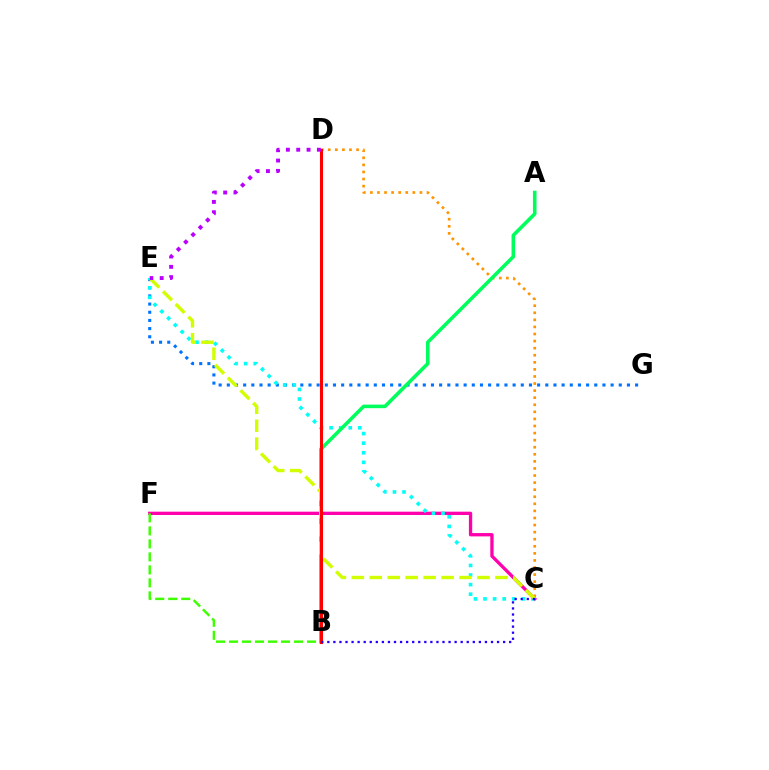{('E', 'G'): [{'color': '#0074ff', 'line_style': 'dotted', 'thickness': 2.22}], ('C', 'F'): [{'color': '#ff00ac', 'line_style': 'solid', 'thickness': 2.38}], ('C', 'D'): [{'color': '#ff9400', 'line_style': 'dotted', 'thickness': 1.92}], ('B', 'F'): [{'color': '#3dff00', 'line_style': 'dashed', 'thickness': 1.77}], ('C', 'E'): [{'color': '#00fff6', 'line_style': 'dotted', 'thickness': 2.6}, {'color': '#d1ff00', 'line_style': 'dashed', 'thickness': 2.44}], ('A', 'B'): [{'color': '#00ff5c', 'line_style': 'solid', 'thickness': 2.57}], ('B', 'D'): [{'color': '#ff0000', 'line_style': 'solid', 'thickness': 2.21}], ('B', 'C'): [{'color': '#2500ff', 'line_style': 'dotted', 'thickness': 1.65}], ('D', 'E'): [{'color': '#b900ff', 'line_style': 'dotted', 'thickness': 2.81}]}